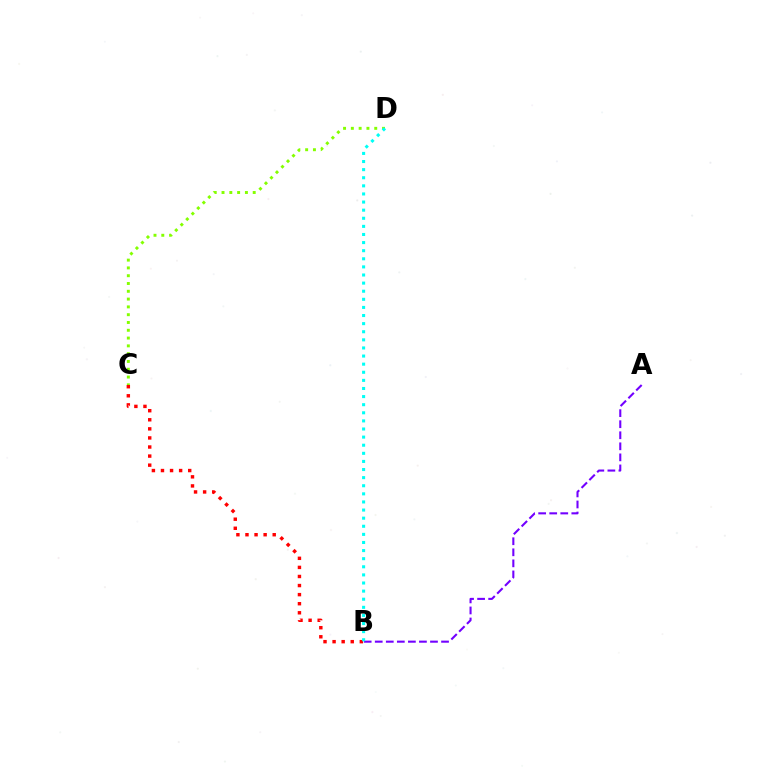{('A', 'B'): [{'color': '#7200ff', 'line_style': 'dashed', 'thickness': 1.5}], ('B', 'C'): [{'color': '#ff0000', 'line_style': 'dotted', 'thickness': 2.47}], ('C', 'D'): [{'color': '#84ff00', 'line_style': 'dotted', 'thickness': 2.12}], ('B', 'D'): [{'color': '#00fff6', 'line_style': 'dotted', 'thickness': 2.2}]}